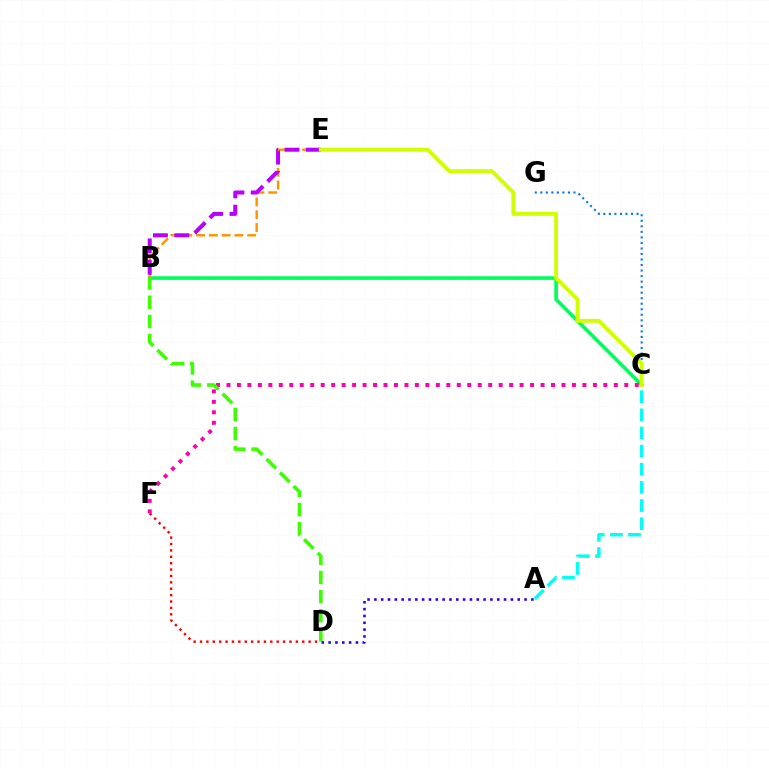{('B', 'C'): [{'color': '#00ff5c', 'line_style': 'solid', 'thickness': 2.62}], ('B', 'E'): [{'color': '#ff9400', 'line_style': 'dashed', 'thickness': 1.74}, {'color': '#b900ff', 'line_style': 'dashed', 'thickness': 2.9}], ('C', 'G'): [{'color': '#0074ff', 'line_style': 'dotted', 'thickness': 1.5}], ('C', 'F'): [{'color': '#ff00ac', 'line_style': 'dotted', 'thickness': 2.84}], ('B', 'D'): [{'color': '#3dff00', 'line_style': 'dashed', 'thickness': 2.61}], ('A', 'D'): [{'color': '#2500ff', 'line_style': 'dotted', 'thickness': 1.85}], ('C', 'E'): [{'color': '#d1ff00', 'line_style': 'solid', 'thickness': 2.79}], ('A', 'C'): [{'color': '#00fff6', 'line_style': 'dashed', 'thickness': 2.46}], ('D', 'F'): [{'color': '#ff0000', 'line_style': 'dotted', 'thickness': 1.74}]}